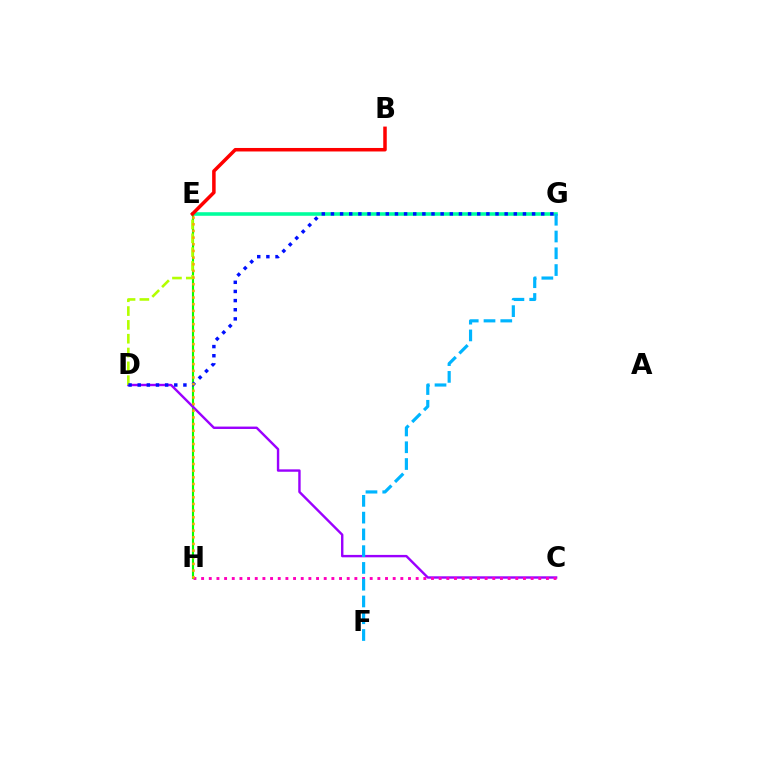{('E', 'G'): [{'color': '#00ff9d', 'line_style': 'solid', 'thickness': 2.57}], ('E', 'H'): [{'color': '#08ff00', 'line_style': 'solid', 'thickness': 1.54}, {'color': '#ffa500', 'line_style': 'dotted', 'thickness': 1.81}], ('C', 'D'): [{'color': '#9b00ff', 'line_style': 'solid', 'thickness': 1.73}], ('D', 'E'): [{'color': '#b3ff00', 'line_style': 'dashed', 'thickness': 1.88}], ('D', 'G'): [{'color': '#0010ff', 'line_style': 'dotted', 'thickness': 2.48}], ('C', 'H'): [{'color': '#ff00bd', 'line_style': 'dotted', 'thickness': 2.08}], ('F', 'G'): [{'color': '#00b5ff', 'line_style': 'dashed', 'thickness': 2.28}], ('B', 'E'): [{'color': '#ff0000', 'line_style': 'solid', 'thickness': 2.53}]}